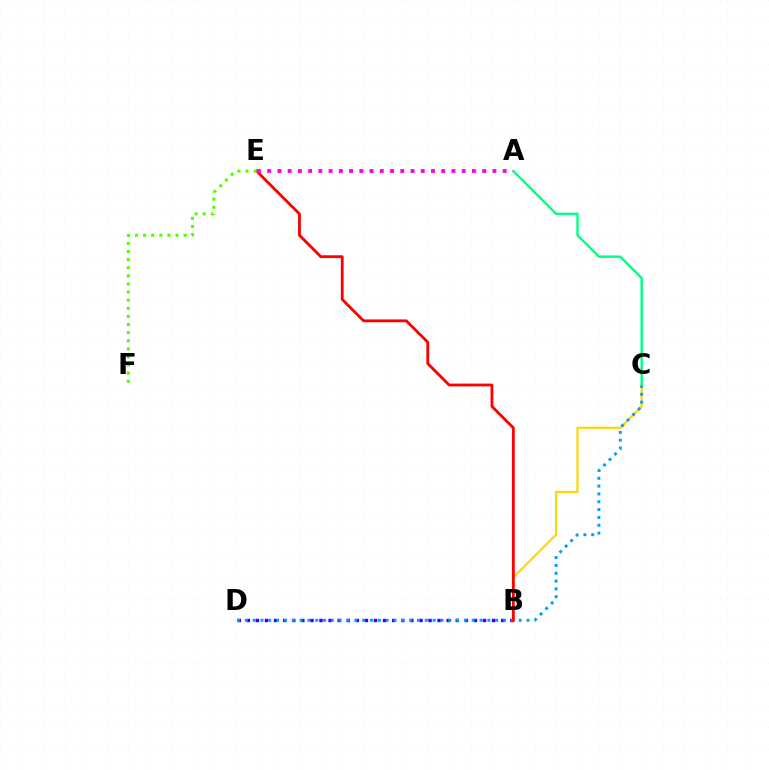{('B', 'C'): [{'color': '#ffd500', 'line_style': 'solid', 'thickness': 1.56}], ('B', 'D'): [{'color': '#3700ff', 'line_style': 'dotted', 'thickness': 2.47}], ('C', 'D'): [{'color': '#009eff', 'line_style': 'dotted', 'thickness': 2.13}], ('B', 'E'): [{'color': '#ff0000', 'line_style': 'solid', 'thickness': 2.03}], ('A', 'C'): [{'color': '#00ff86', 'line_style': 'solid', 'thickness': 1.74}], ('E', 'F'): [{'color': '#4fff00', 'line_style': 'dotted', 'thickness': 2.2}], ('A', 'E'): [{'color': '#ff00ed', 'line_style': 'dotted', 'thickness': 2.78}]}